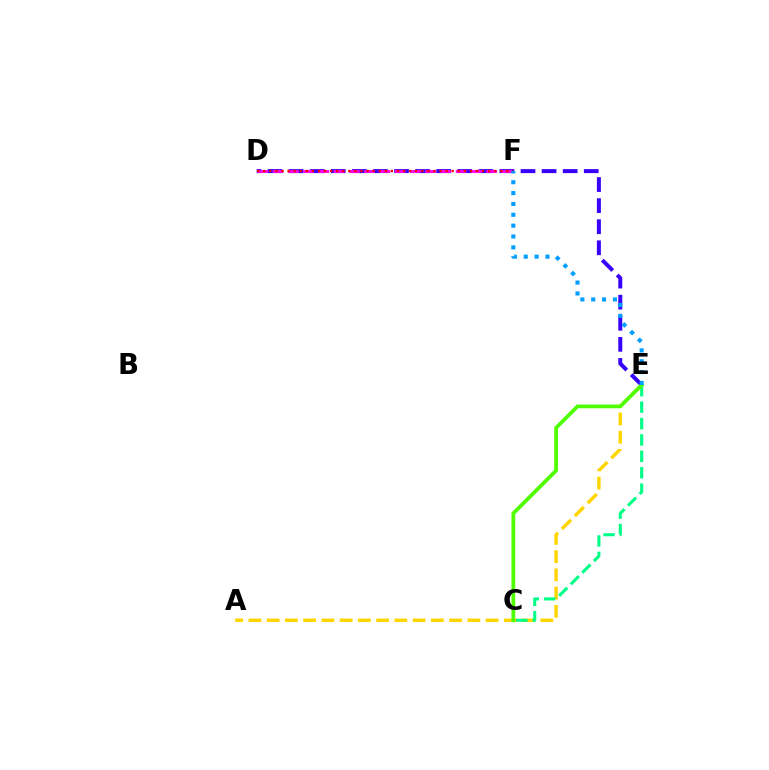{('D', 'E'): [{'color': '#3700ff', 'line_style': 'dashed', 'thickness': 2.86}], ('D', 'F'): [{'color': '#ff00ed', 'line_style': 'dashed', 'thickness': 2.07}, {'color': '#ff0000', 'line_style': 'dotted', 'thickness': 1.65}], ('A', 'E'): [{'color': '#ffd500', 'line_style': 'dashed', 'thickness': 2.48}], ('C', 'E'): [{'color': '#00ff86', 'line_style': 'dashed', 'thickness': 2.23}, {'color': '#4fff00', 'line_style': 'solid', 'thickness': 2.71}], ('E', 'F'): [{'color': '#009eff', 'line_style': 'dotted', 'thickness': 2.95}]}